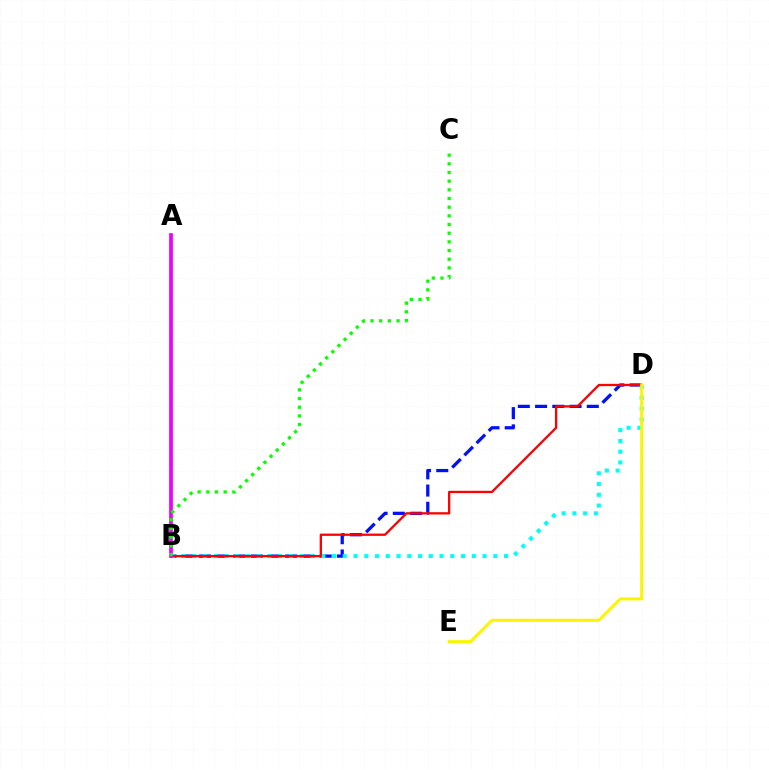{('B', 'D'): [{'color': '#0010ff', 'line_style': 'dashed', 'thickness': 2.34}, {'color': '#00fff6', 'line_style': 'dotted', 'thickness': 2.92}, {'color': '#ff0000', 'line_style': 'solid', 'thickness': 1.65}], ('A', 'B'): [{'color': '#ee00ff', 'line_style': 'solid', 'thickness': 2.68}], ('B', 'C'): [{'color': '#08ff00', 'line_style': 'dotted', 'thickness': 2.36}], ('D', 'E'): [{'color': '#fcf500', 'line_style': 'solid', 'thickness': 2.18}]}